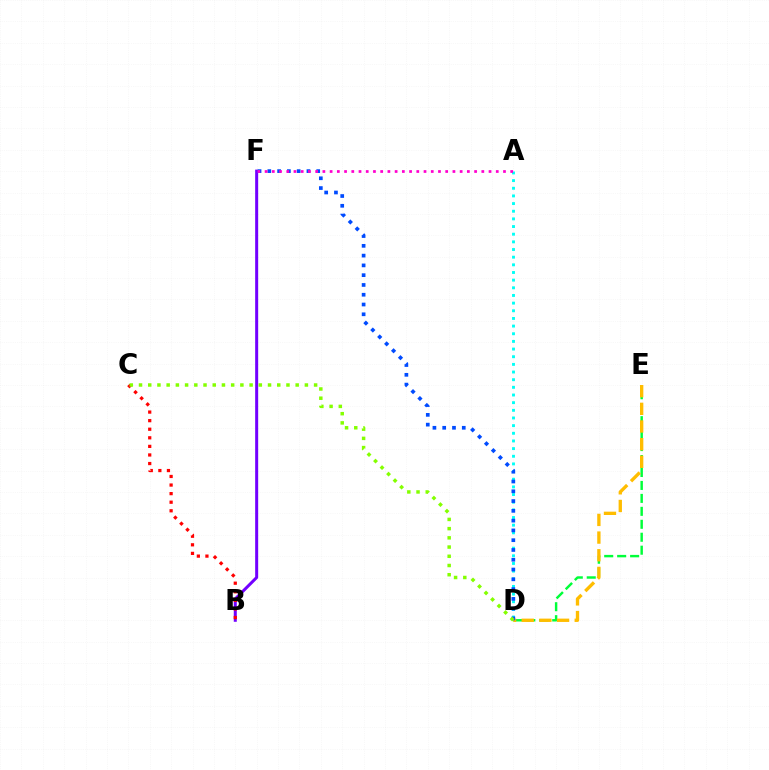{('B', 'F'): [{'color': '#7200ff', 'line_style': 'solid', 'thickness': 2.17}], ('D', 'E'): [{'color': '#00ff39', 'line_style': 'dashed', 'thickness': 1.76}, {'color': '#ffbd00', 'line_style': 'dashed', 'thickness': 2.4}], ('A', 'D'): [{'color': '#00fff6', 'line_style': 'dotted', 'thickness': 2.08}], ('B', 'C'): [{'color': '#ff0000', 'line_style': 'dotted', 'thickness': 2.33}], ('D', 'F'): [{'color': '#004bff', 'line_style': 'dotted', 'thickness': 2.66}], ('A', 'F'): [{'color': '#ff00cf', 'line_style': 'dotted', 'thickness': 1.96}], ('C', 'D'): [{'color': '#84ff00', 'line_style': 'dotted', 'thickness': 2.5}]}